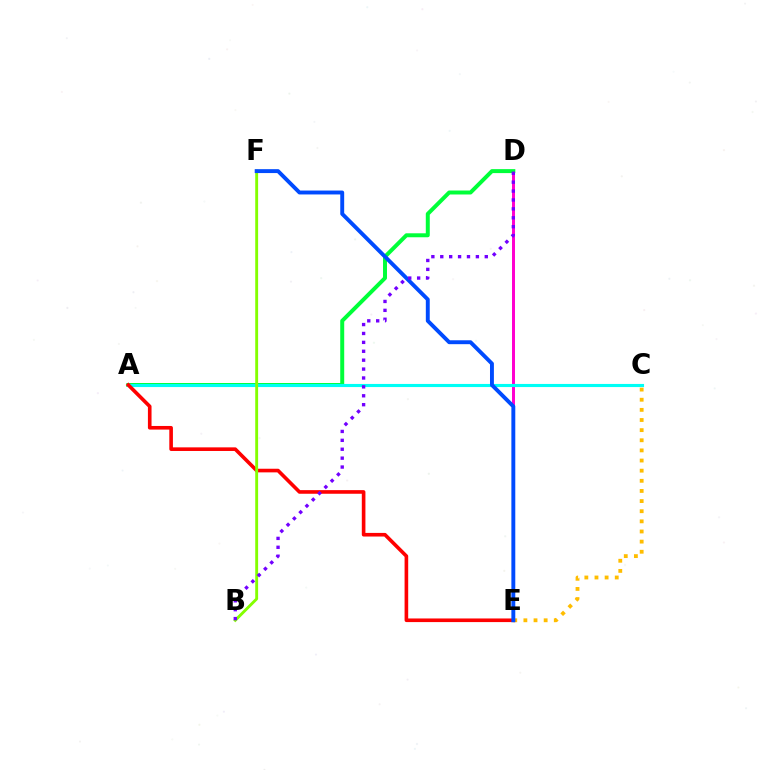{('D', 'E'): [{'color': '#ff00cf', 'line_style': 'solid', 'thickness': 2.14}], ('C', 'E'): [{'color': '#ffbd00', 'line_style': 'dotted', 'thickness': 2.75}], ('A', 'D'): [{'color': '#00ff39', 'line_style': 'solid', 'thickness': 2.86}], ('A', 'C'): [{'color': '#00fff6', 'line_style': 'solid', 'thickness': 2.24}], ('A', 'E'): [{'color': '#ff0000', 'line_style': 'solid', 'thickness': 2.61}], ('B', 'F'): [{'color': '#84ff00', 'line_style': 'solid', 'thickness': 2.07}], ('E', 'F'): [{'color': '#004bff', 'line_style': 'solid', 'thickness': 2.81}], ('B', 'D'): [{'color': '#7200ff', 'line_style': 'dotted', 'thickness': 2.42}]}